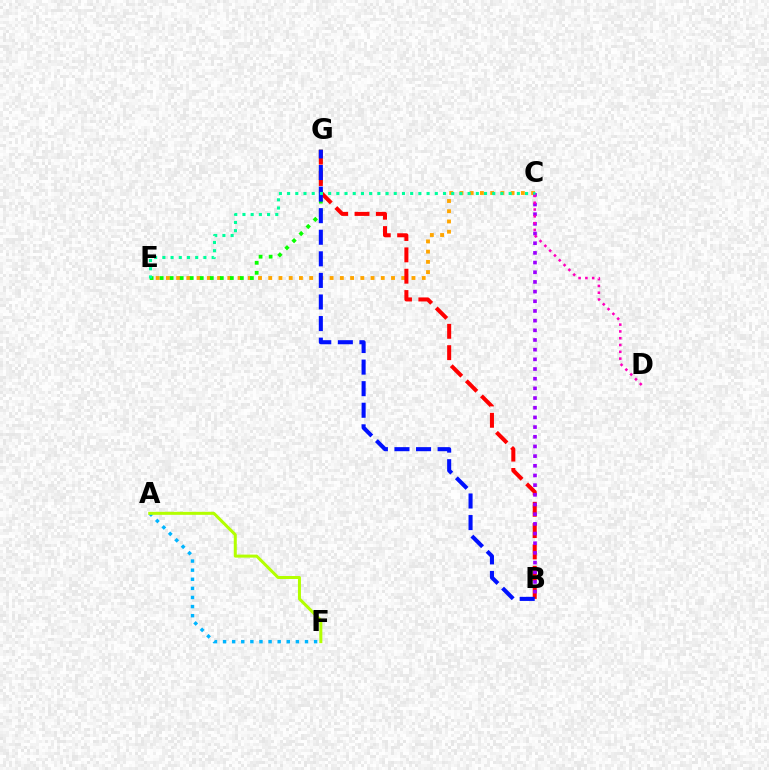{('C', 'E'): [{'color': '#ffa500', 'line_style': 'dotted', 'thickness': 2.78}, {'color': '#00ff9d', 'line_style': 'dotted', 'thickness': 2.23}], ('E', 'G'): [{'color': '#08ff00', 'line_style': 'dotted', 'thickness': 2.72}], ('A', 'F'): [{'color': '#00b5ff', 'line_style': 'dotted', 'thickness': 2.47}, {'color': '#b3ff00', 'line_style': 'solid', 'thickness': 2.17}], ('B', 'G'): [{'color': '#ff0000', 'line_style': 'dashed', 'thickness': 2.9}, {'color': '#0010ff', 'line_style': 'dashed', 'thickness': 2.93}], ('B', 'C'): [{'color': '#9b00ff', 'line_style': 'dotted', 'thickness': 2.63}], ('C', 'D'): [{'color': '#ff00bd', 'line_style': 'dotted', 'thickness': 1.85}]}